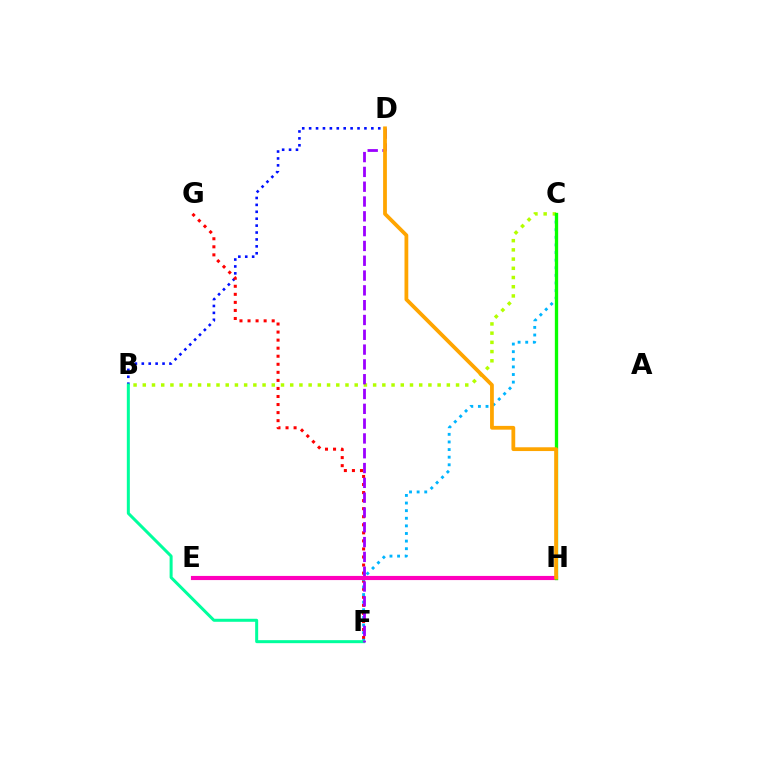{('B', 'D'): [{'color': '#0010ff', 'line_style': 'dotted', 'thickness': 1.88}], ('F', 'G'): [{'color': '#ff0000', 'line_style': 'dotted', 'thickness': 2.19}], ('C', 'F'): [{'color': '#00b5ff', 'line_style': 'dotted', 'thickness': 2.07}], ('B', 'C'): [{'color': '#b3ff00', 'line_style': 'dotted', 'thickness': 2.5}], ('B', 'F'): [{'color': '#00ff9d', 'line_style': 'solid', 'thickness': 2.17}], ('D', 'F'): [{'color': '#9b00ff', 'line_style': 'dashed', 'thickness': 2.01}], ('E', 'H'): [{'color': '#ff00bd', 'line_style': 'solid', 'thickness': 2.98}], ('C', 'H'): [{'color': '#08ff00', 'line_style': 'solid', 'thickness': 2.39}], ('D', 'H'): [{'color': '#ffa500', 'line_style': 'solid', 'thickness': 2.72}]}